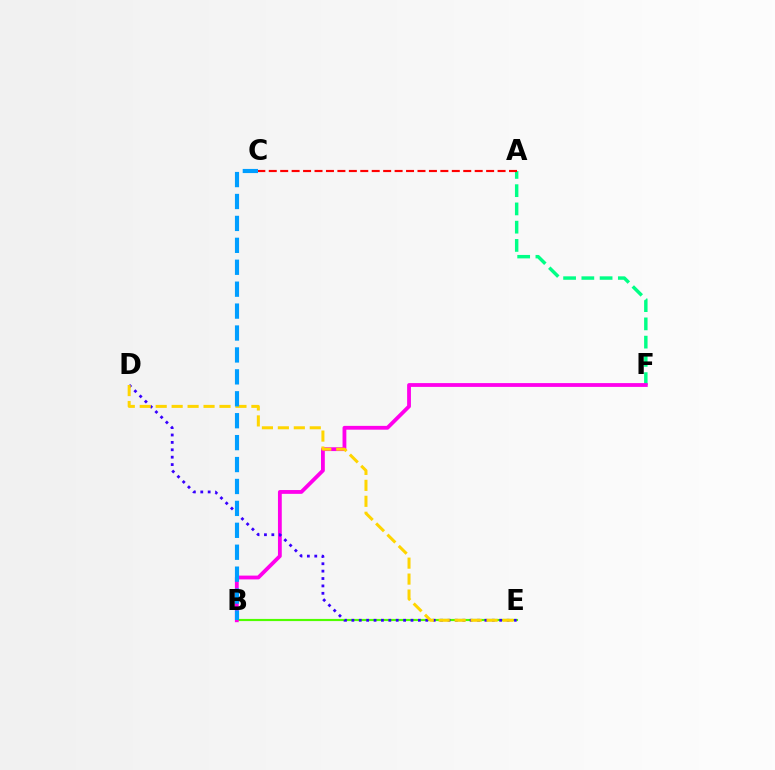{('A', 'F'): [{'color': '#00ff86', 'line_style': 'dashed', 'thickness': 2.48}], ('B', 'E'): [{'color': '#4fff00', 'line_style': 'solid', 'thickness': 1.56}], ('B', 'F'): [{'color': '#ff00ed', 'line_style': 'solid', 'thickness': 2.74}], ('D', 'E'): [{'color': '#3700ff', 'line_style': 'dotted', 'thickness': 2.01}, {'color': '#ffd500', 'line_style': 'dashed', 'thickness': 2.17}], ('A', 'C'): [{'color': '#ff0000', 'line_style': 'dashed', 'thickness': 1.55}], ('B', 'C'): [{'color': '#009eff', 'line_style': 'dashed', 'thickness': 2.98}]}